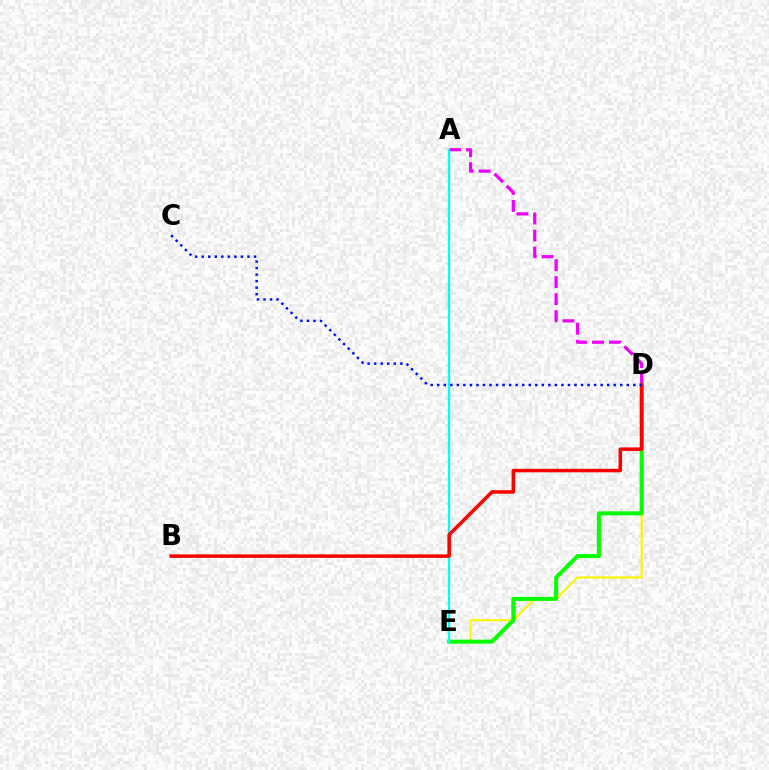{('D', 'E'): [{'color': '#fcf500', 'line_style': 'solid', 'thickness': 1.53}, {'color': '#08ff00', 'line_style': 'solid', 'thickness': 2.9}], ('A', 'D'): [{'color': '#ee00ff', 'line_style': 'dashed', 'thickness': 2.31}], ('A', 'E'): [{'color': '#00fff6', 'line_style': 'solid', 'thickness': 1.68}], ('B', 'D'): [{'color': '#ff0000', 'line_style': 'solid', 'thickness': 2.53}], ('C', 'D'): [{'color': '#0010ff', 'line_style': 'dotted', 'thickness': 1.78}]}